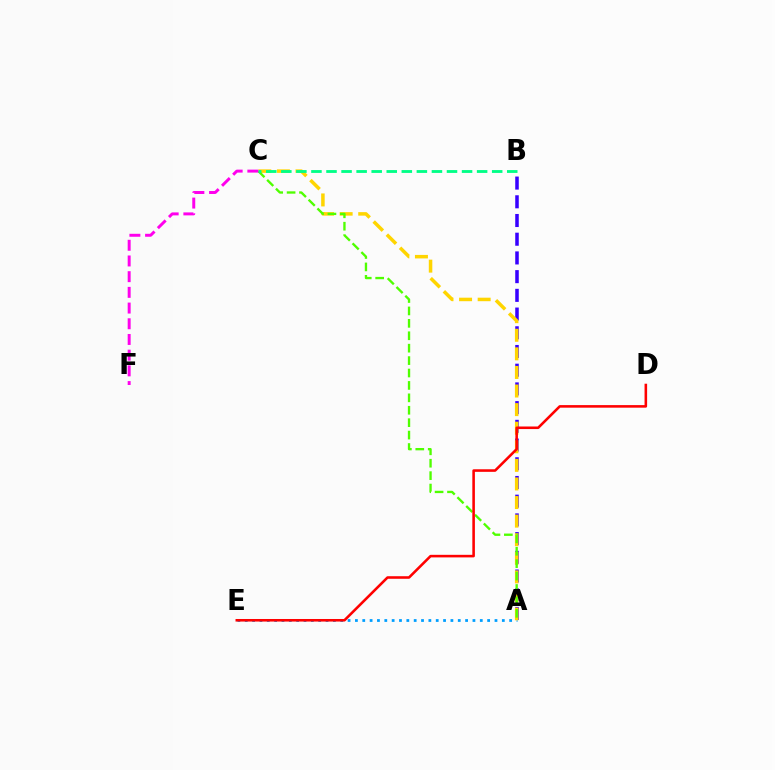{('A', 'E'): [{'color': '#009eff', 'line_style': 'dotted', 'thickness': 2.0}], ('A', 'B'): [{'color': '#3700ff', 'line_style': 'dashed', 'thickness': 2.54}], ('A', 'C'): [{'color': '#ffd500', 'line_style': 'dashed', 'thickness': 2.53}, {'color': '#4fff00', 'line_style': 'dashed', 'thickness': 1.69}], ('B', 'C'): [{'color': '#00ff86', 'line_style': 'dashed', 'thickness': 2.05}], ('D', 'E'): [{'color': '#ff0000', 'line_style': 'solid', 'thickness': 1.85}], ('C', 'F'): [{'color': '#ff00ed', 'line_style': 'dashed', 'thickness': 2.13}]}